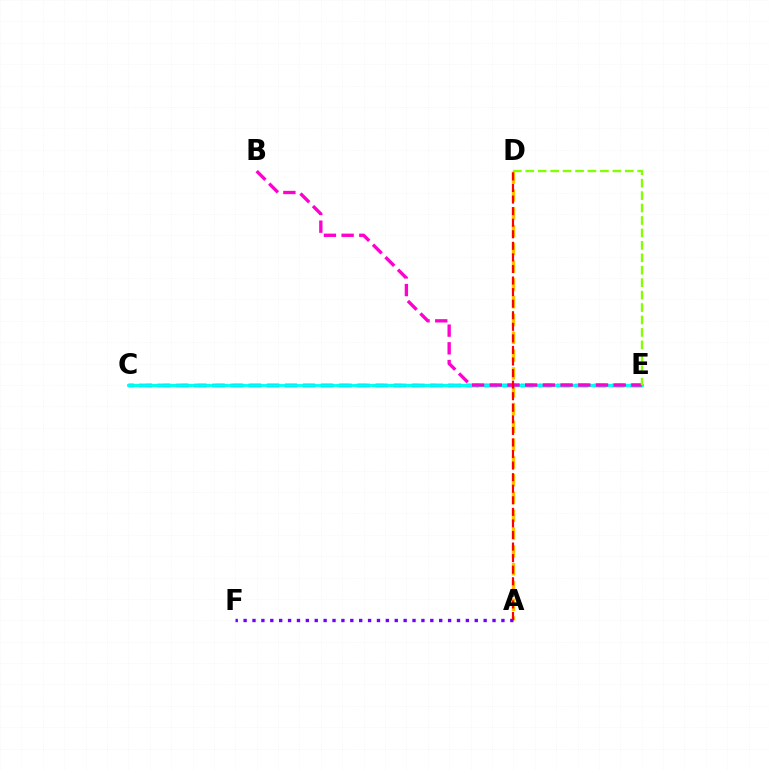{('C', 'E'): [{'color': '#00ff39', 'line_style': 'dashed', 'thickness': 2.36}, {'color': '#004bff', 'line_style': 'dashed', 'thickness': 2.47}, {'color': '#00fff6', 'line_style': 'solid', 'thickness': 2.05}], ('A', 'D'): [{'color': '#ffbd00', 'line_style': 'dashed', 'thickness': 2.42}, {'color': '#ff0000', 'line_style': 'dashed', 'thickness': 1.57}], ('B', 'E'): [{'color': '#ff00cf', 'line_style': 'dashed', 'thickness': 2.4}], ('D', 'E'): [{'color': '#84ff00', 'line_style': 'dashed', 'thickness': 1.69}], ('A', 'F'): [{'color': '#7200ff', 'line_style': 'dotted', 'thickness': 2.42}]}